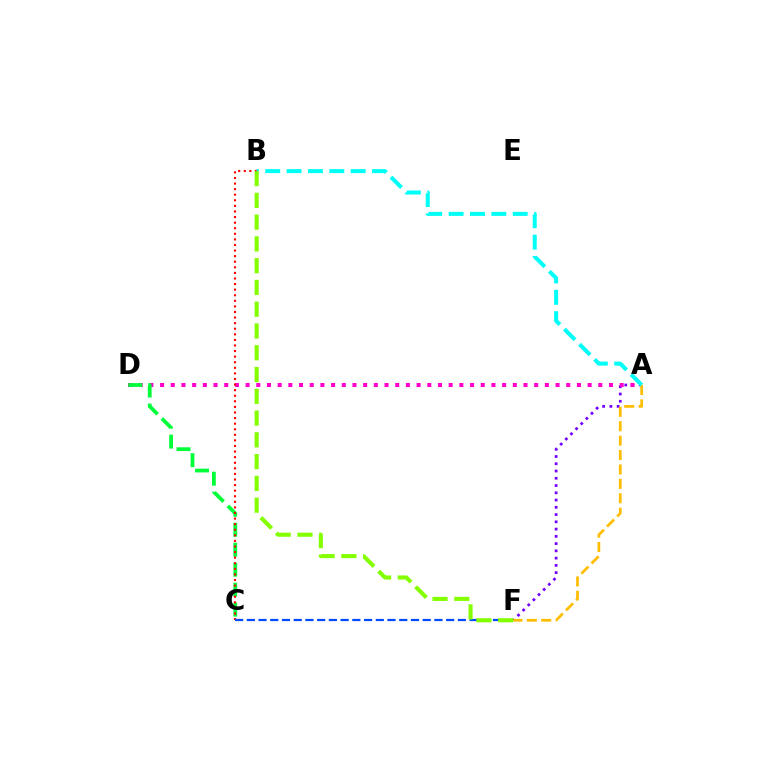{('A', 'F'): [{'color': '#7200ff', 'line_style': 'dotted', 'thickness': 1.97}, {'color': '#ffbd00', 'line_style': 'dashed', 'thickness': 1.96}], ('A', 'D'): [{'color': '#ff00cf', 'line_style': 'dotted', 'thickness': 2.9}], ('C', 'D'): [{'color': '#00ff39', 'line_style': 'dashed', 'thickness': 2.71}], ('B', 'C'): [{'color': '#ff0000', 'line_style': 'dotted', 'thickness': 1.52}], ('A', 'B'): [{'color': '#00fff6', 'line_style': 'dashed', 'thickness': 2.9}], ('C', 'F'): [{'color': '#004bff', 'line_style': 'dashed', 'thickness': 1.59}], ('B', 'F'): [{'color': '#84ff00', 'line_style': 'dashed', 'thickness': 2.96}]}